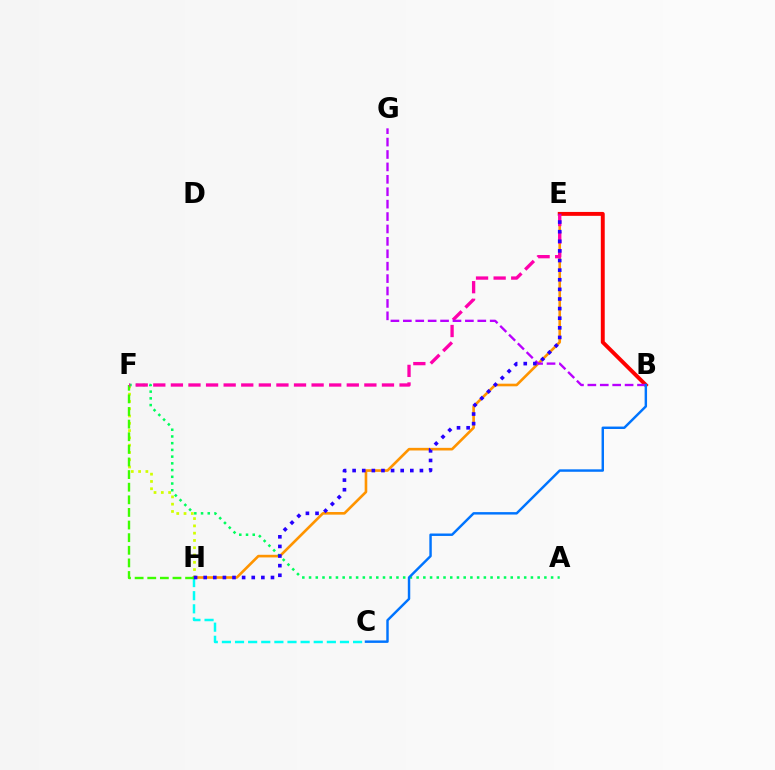{('F', 'H'): [{'color': '#d1ff00', 'line_style': 'dotted', 'thickness': 1.98}, {'color': '#3dff00', 'line_style': 'dashed', 'thickness': 1.71}], ('E', 'H'): [{'color': '#ff9400', 'line_style': 'solid', 'thickness': 1.89}, {'color': '#2500ff', 'line_style': 'dotted', 'thickness': 2.61}], ('C', 'H'): [{'color': '#00fff6', 'line_style': 'dashed', 'thickness': 1.78}], ('B', 'E'): [{'color': '#ff0000', 'line_style': 'solid', 'thickness': 2.82}], ('A', 'F'): [{'color': '#00ff5c', 'line_style': 'dotted', 'thickness': 1.83}], ('E', 'F'): [{'color': '#ff00ac', 'line_style': 'dashed', 'thickness': 2.39}], ('B', 'G'): [{'color': '#b900ff', 'line_style': 'dashed', 'thickness': 1.69}], ('B', 'C'): [{'color': '#0074ff', 'line_style': 'solid', 'thickness': 1.76}]}